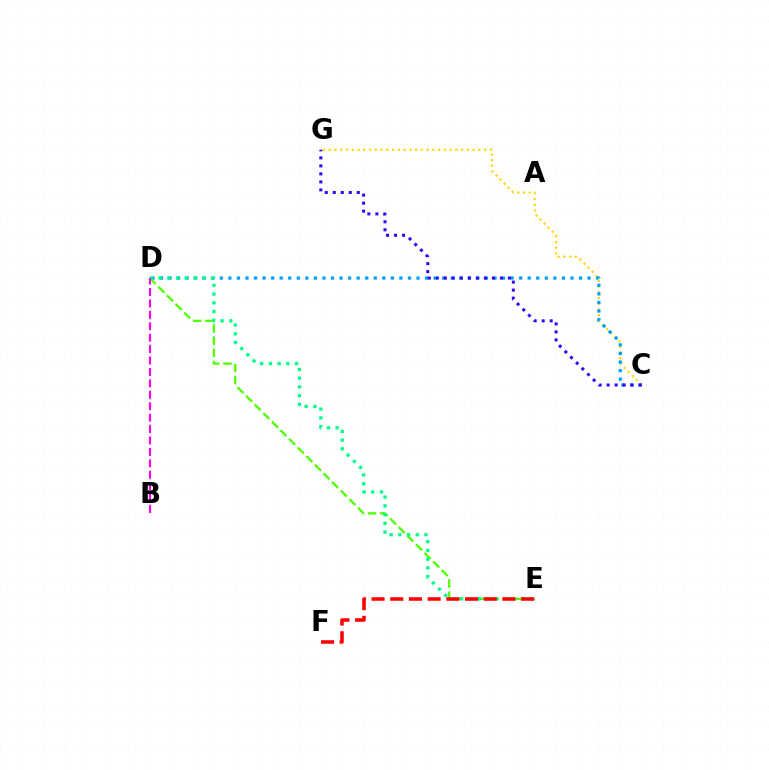{('C', 'G'): [{'color': '#ffd500', 'line_style': 'dotted', 'thickness': 1.56}, {'color': '#3700ff', 'line_style': 'dotted', 'thickness': 2.18}], ('C', 'D'): [{'color': '#009eff', 'line_style': 'dotted', 'thickness': 2.32}], ('D', 'E'): [{'color': '#4fff00', 'line_style': 'dashed', 'thickness': 1.65}, {'color': '#00ff86', 'line_style': 'dotted', 'thickness': 2.37}], ('E', 'F'): [{'color': '#ff0000', 'line_style': 'dashed', 'thickness': 2.54}], ('B', 'D'): [{'color': '#ff00ed', 'line_style': 'dashed', 'thickness': 1.55}]}